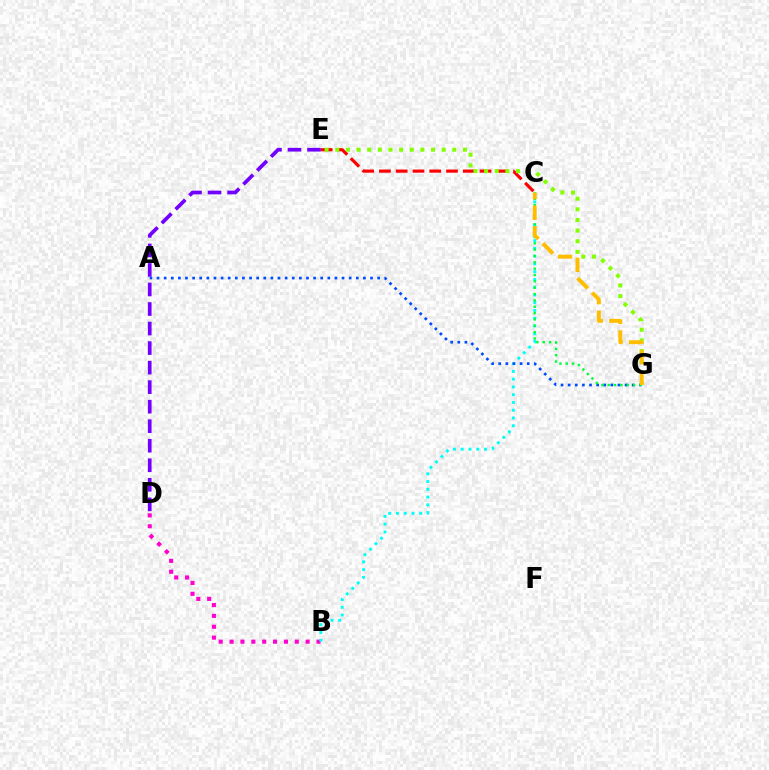{('C', 'E'): [{'color': '#ff0000', 'line_style': 'dashed', 'thickness': 2.28}], ('B', 'D'): [{'color': '#ff00cf', 'line_style': 'dotted', 'thickness': 2.95}], ('E', 'G'): [{'color': '#84ff00', 'line_style': 'dotted', 'thickness': 2.89}], ('B', 'C'): [{'color': '#00fff6', 'line_style': 'dotted', 'thickness': 2.11}], ('D', 'E'): [{'color': '#7200ff', 'line_style': 'dashed', 'thickness': 2.65}], ('A', 'G'): [{'color': '#004bff', 'line_style': 'dotted', 'thickness': 1.93}], ('C', 'G'): [{'color': '#00ff39', 'line_style': 'dotted', 'thickness': 1.73}, {'color': '#ffbd00', 'line_style': 'dashed', 'thickness': 2.8}]}